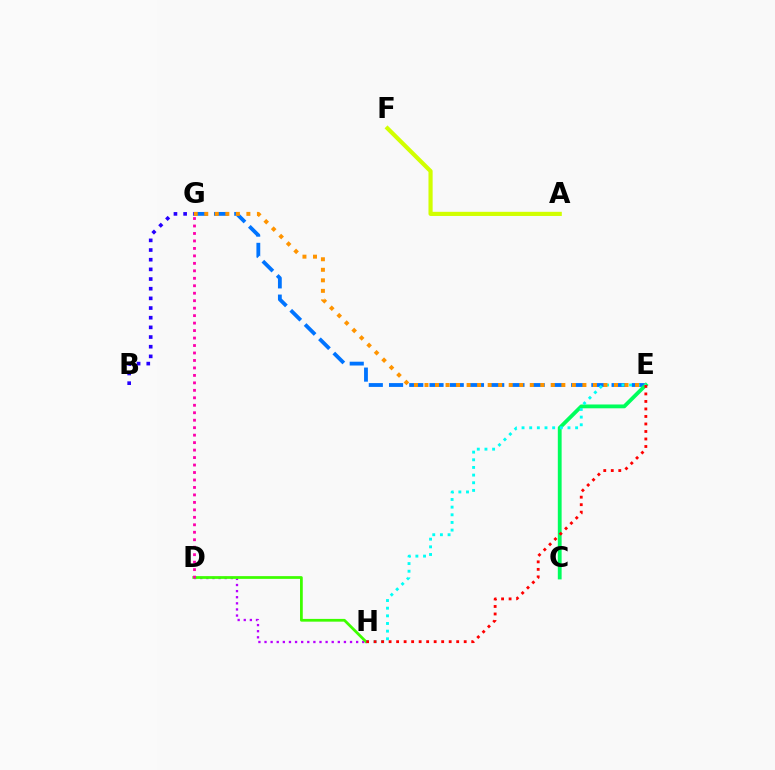{('D', 'H'): [{'color': '#b900ff', 'line_style': 'dotted', 'thickness': 1.66}, {'color': '#3dff00', 'line_style': 'solid', 'thickness': 1.98}], ('A', 'F'): [{'color': '#d1ff00', 'line_style': 'solid', 'thickness': 2.99}], ('E', 'G'): [{'color': '#0074ff', 'line_style': 'dashed', 'thickness': 2.75}, {'color': '#ff9400', 'line_style': 'dotted', 'thickness': 2.86}], ('D', 'G'): [{'color': '#ff00ac', 'line_style': 'dotted', 'thickness': 2.03}], ('C', 'E'): [{'color': '#00ff5c', 'line_style': 'solid', 'thickness': 2.75}], ('E', 'H'): [{'color': '#00fff6', 'line_style': 'dotted', 'thickness': 2.08}, {'color': '#ff0000', 'line_style': 'dotted', 'thickness': 2.04}], ('B', 'G'): [{'color': '#2500ff', 'line_style': 'dotted', 'thickness': 2.63}]}